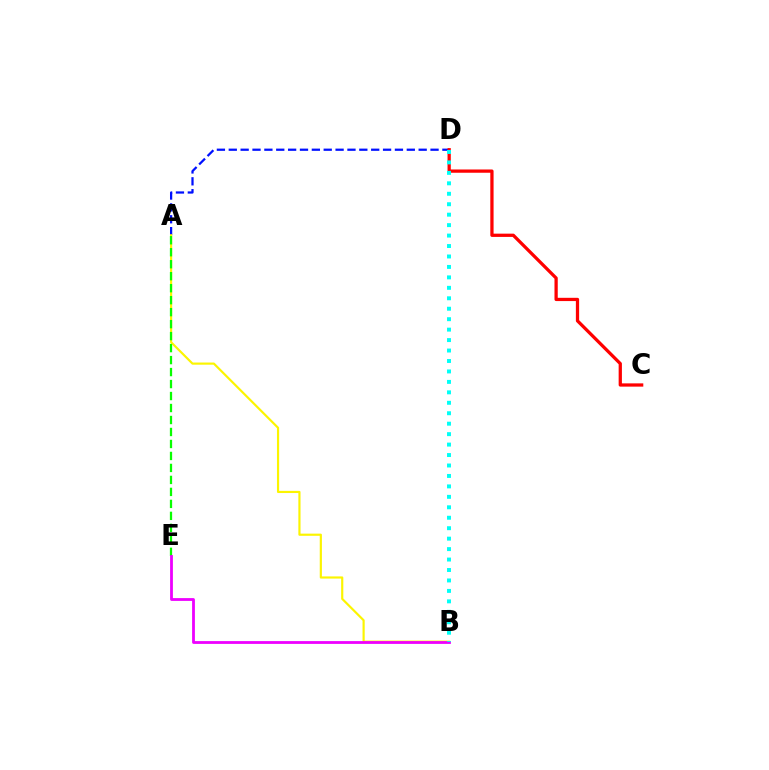{('A', 'D'): [{'color': '#0010ff', 'line_style': 'dashed', 'thickness': 1.61}], ('A', 'B'): [{'color': '#fcf500', 'line_style': 'solid', 'thickness': 1.56}], ('A', 'E'): [{'color': '#08ff00', 'line_style': 'dashed', 'thickness': 1.63}], ('B', 'E'): [{'color': '#ee00ff', 'line_style': 'solid', 'thickness': 2.01}], ('C', 'D'): [{'color': '#ff0000', 'line_style': 'solid', 'thickness': 2.35}], ('B', 'D'): [{'color': '#00fff6', 'line_style': 'dotted', 'thickness': 2.84}]}